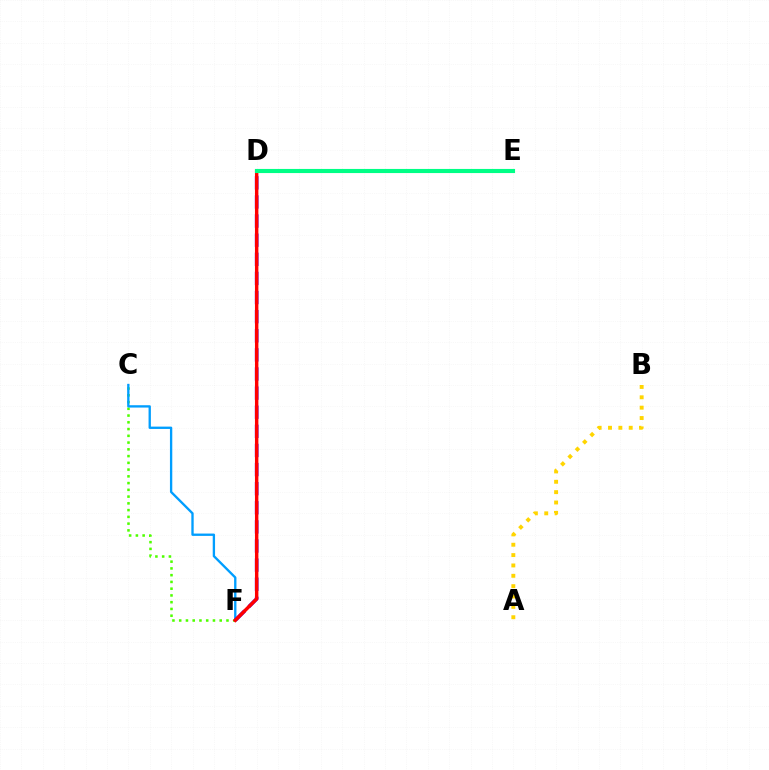{('C', 'F'): [{'color': '#4fff00', 'line_style': 'dotted', 'thickness': 1.83}, {'color': '#009eff', 'line_style': 'solid', 'thickness': 1.68}], ('D', 'E'): [{'color': '#ff00ed', 'line_style': 'solid', 'thickness': 1.85}, {'color': '#00ff86', 'line_style': 'solid', 'thickness': 2.96}], ('D', 'F'): [{'color': '#3700ff', 'line_style': 'dashed', 'thickness': 2.6}, {'color': '#ff0000', 'line_style': 'solid', 'thickness': 2.46}], ('A', 'B'): [{'color': '#ffd500', 'line_style': 'dotted', 'thickness': 2.81}]}